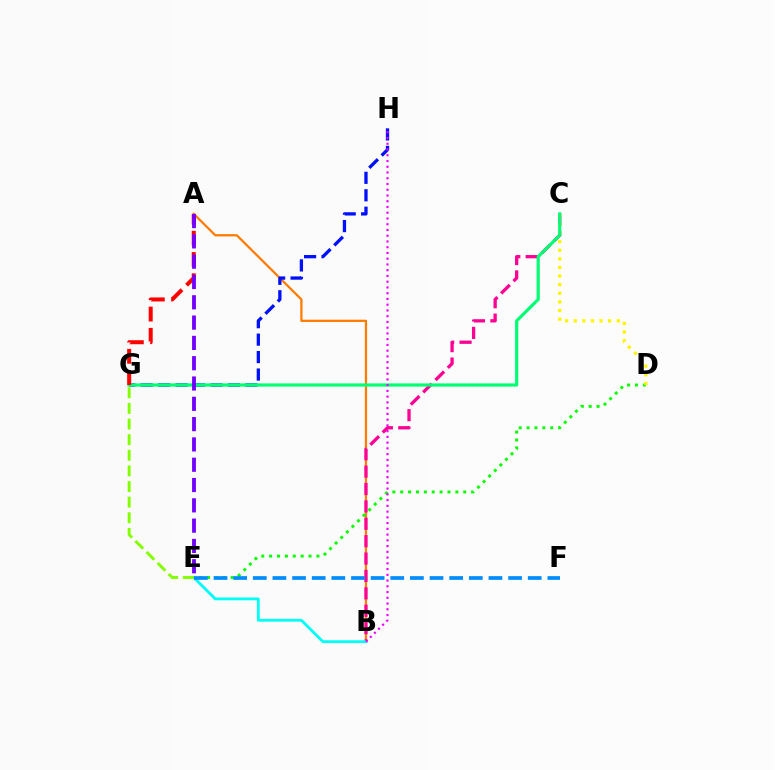{('A', 'B'): [{'color': '#ff7c00', 'line_style': 'solid', 'thickness': 1.64}], ('D', 'E'): [{'color': '#08ff00', 'line_style': 'dotted', 'thickness': 2.14}], ('B', 'C'): [{'color': '#ff0094', 'line_style': 'dashed', 'thickness': 2.36}], ('B', 'E'): [{'color': '#00fff6', 'line_style': 'solid', 'thickness': 2.0}], ('E', 'G'): [{'color': '#84ff00', 'line_style': 'dashed', 'thickness': 2.12}], ('G', 'H'): [{'color': '#0010ff', 'line_style': 'dashed', 'thickness': 2.37}], ('C', 'D'): [{'color': '#fcf500', 'line_style': 'dotted', 'thickness': 2.34}], ('C', 'G'): [{'color': '#00ff74', 'line_style': 'solid', 'thickness': 2.29}], ('B', 'H'): [{'color': '#ee00ff', 'line_style': 'dotted', 'thickness': 1.56}], ('E', 'F'): [{'color': '#008cff', 'line_style': 'dashed', 'thickness': 2.67}], ('A', 'G'): [{'color': '#ff0000', 'line_style': 'dashed', 'thickness': 2.89}], ('A', 'E'): [{'color': '#7200ff', 'line_style': 'dashed', 'thickness': 2.76}]}